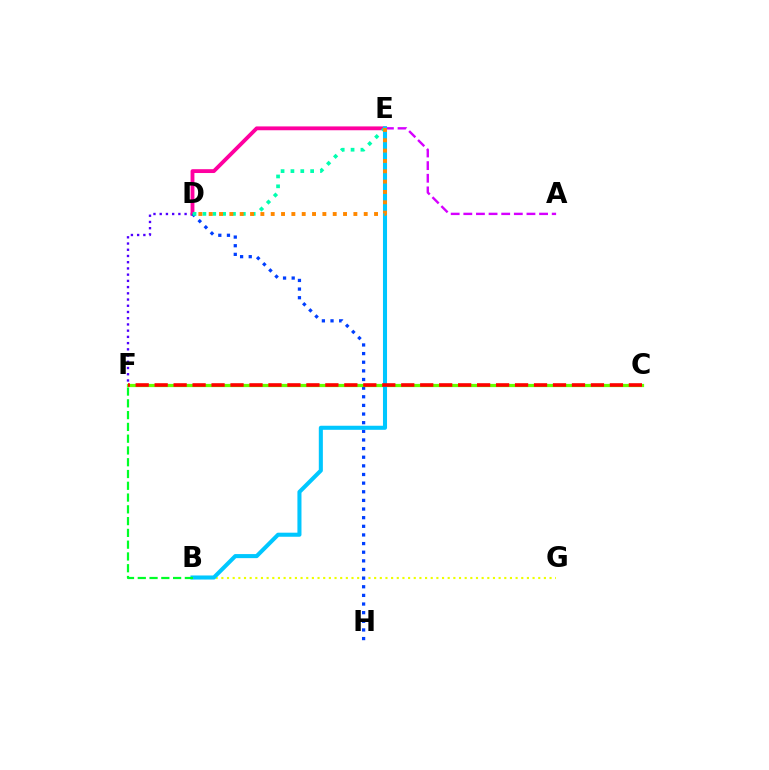{('D', 'F'): [{'color': '#4f00ff', 'line_style': 'dotted', 'thickness': 1.69}], ('B', 'G'): [{'color': '#eeff00', 'line_style': 'dotted', 'thickness': 1.54}], ('D', 'E'): [{'color': '#ff00a0', 'line_style': 'solid', 'thickness': 2.76}, {'color': '#00ffaf', 'line_style': 'dotted', 'thickness': 2.68}, {'color': '#ff8800', 'line_style': 'dotted', 'thickness': 2.81}], ('D', 'H'): [{'color': '#003fff', 'line_style': 'dotted', 'thickness': 2.35}], ('C', 'F'): [{'color': '#66ff00', 'line_style': 'solid', 'thickness': 2.32}, {'color': '#ff0000', 'line_style': 'dashed', 'thickness': 2.58}], ('A', 'E'): [{'color': '#d600ff', 'line_style': 'dashed', 'thickness': 1.72}], ('B', 'E'): [{'color': '#00c7ff', 'line_style': 'solid', 'thickness': 2.92}], ('B', 'F'): [{'color': '#00ff27', 'line_style': 'dashed', 'thickness': 1.6}]}